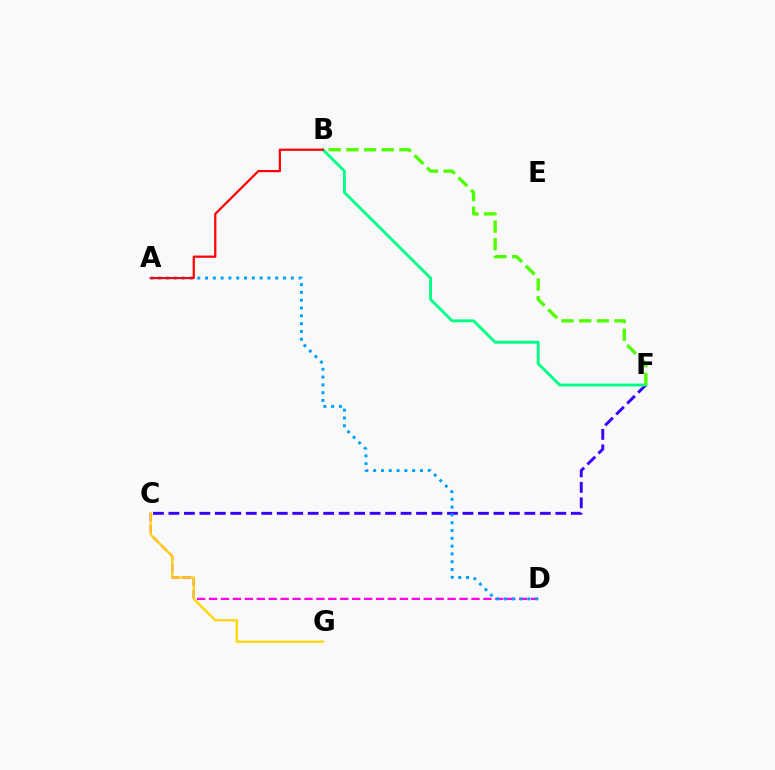{('C', 'D'): [{'color': '#ff00ed', 'line_style': 'dashed', 'thickness': 1.62}], ('C', 'G'): [{'color': '#ffd500', 'line_style': 'solid', 'thickness': 1.61}], ('C', 'F'): [{'color': '#3700ff', 'line_style': 'dashed', 'thickness': 2.1}], ('A', 'D'): [{'color': '#009eff', 'line_style': 'dotted', 'thickness': 2.12}], ('B', 'F'): [{'color': '#00ff86', 'line_style': 'solid', 'thickness': 2.07}, {'color': '#4fff00', 'line_style': 'dashed', 'thickness': 2.4}], ('A', 'B'): [{'color': '#ff0000', 'line_style': 'solid', 'thickness': 1.6}]}